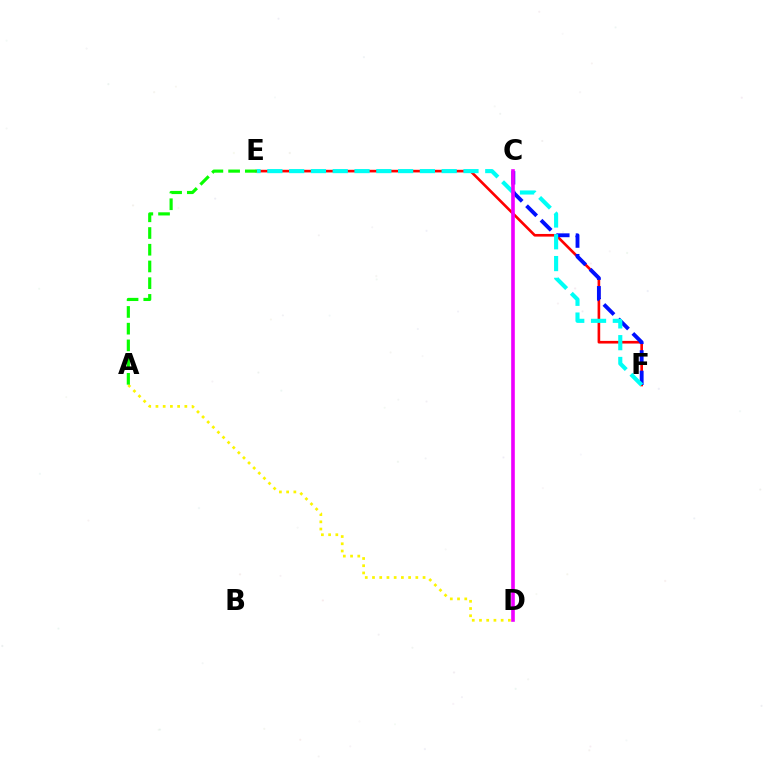{('E', 'F'): [{'color': '#ff0000', 'line_style': 'solid', 'thickness': 1.9}, {'color': '#00fff6', 'line_style': 'dashed', 'thickness': 2.96}], ('C', 'F'): [{'color': '#0010ff', 'line_style': 'dashed', 'thickness': 2.78}], ('A', 'D'): [{'color': '#fcf500', 'line_style': 'dotted', 'thickness': 1.96}], ('A', 'E'): [{'color': '#08ff00', 'line_style': 'dashed', 'thickness': 2.27}], ('C', 'D'): [{'color': '#ee00ff', 'line_style': 'solid', 'thickness': 2.61}]}